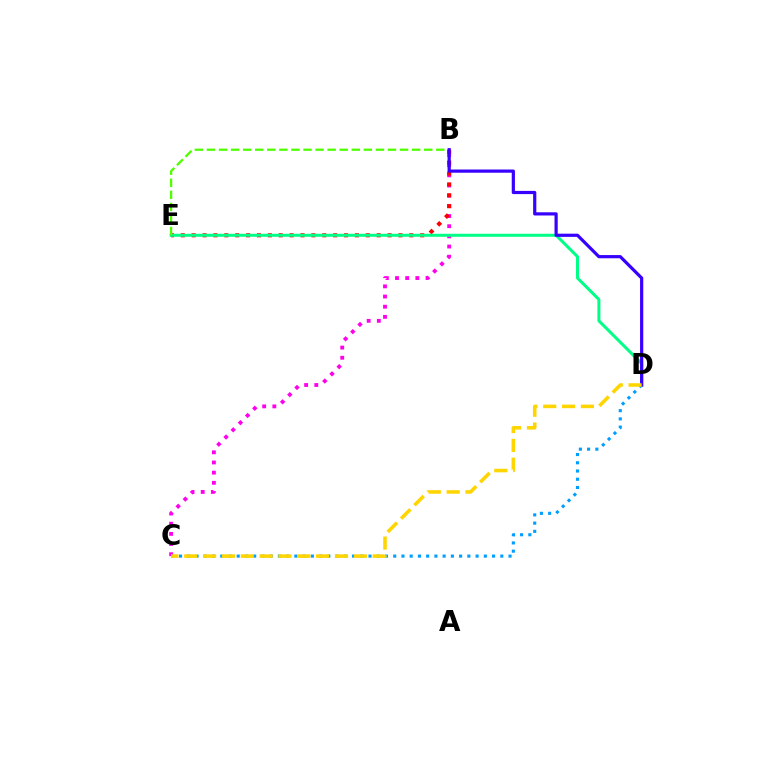{('B', 'C'): [{'color': '#ff00ed', 'line_style': 'dotted', 'thickness': 2.76}], ('B', 'E'): [{'color': '#ff0000', 'line_style': 'dotted', 'thickness': 2.96}, {'color': '#4fff00', 'line_style': 'dashed', 'thickness': 1.64}], ('D', 'E'): [{'color': '#00ff86', 'line_style': 'solid', 'thickness': 2.16}], ('C', 'D'): [{'color': '#009eff', 'line_style': 'dotted', 'thickness': 2.24}, {'color': '#ffd500', 'line_style': 'dashed', 'thickness': 2.56}], ('B', 'D'): [{'color': '#3700ff', 'line_style': 'solid', 'thickness': 2.3}]}